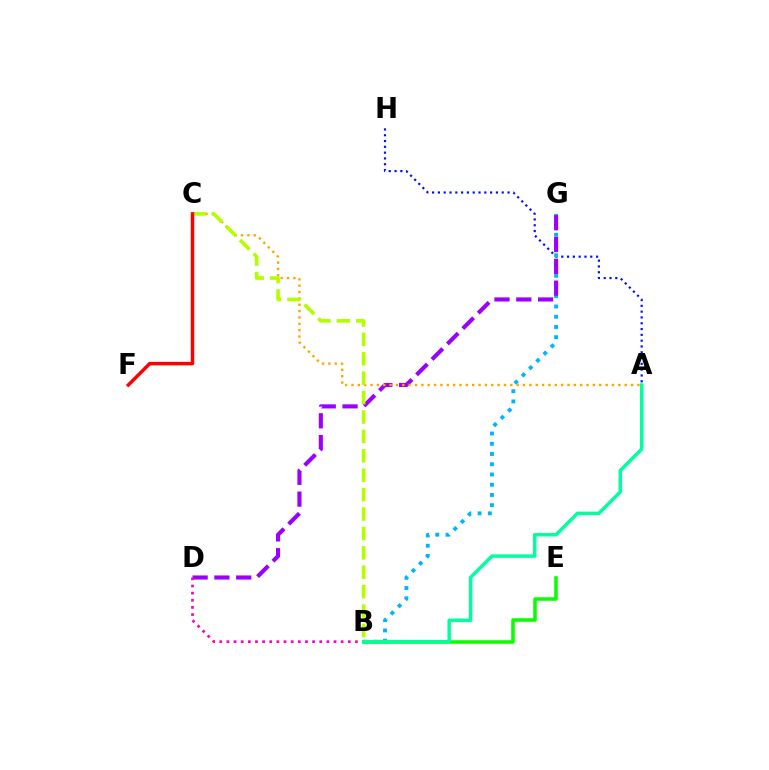{('A', 'H'): [{'color': '#0010ff', 'line_style': 'dotted', 'thickness': 1.58}], ('B', 'G'): [{'color': '#00b5ff', 'line_style': 'dotted', 'thickness': 2.78}], ('D', 'G'): [{'color': '#9b00ff', 'line_style': 'dashed', 'thickness': 2.96}], ('B', 'E'): [{'color': '#08ff00', 'line_style': 'solid', 'thickness': 2.55}], ('B', 'D'): [{'color': '#ff00bd', 'line_style': 'dotted', 'thickness': 1.94}], ('A', 'C'): [{'color': '#ffa500', 'line_style': 'dotted', 'thickness': 1.73}], ('B', 'C'): [{'color': '#b3ff00', 'line_style': 'dashed', 'thickness': 2.64}], ('A', 'B'): [{'color': '#00ff9d', 'line_style': 'solid', 'thickness': 2.48}], ('C', 'F'): [{'color': '#ff0000', 'line_style': 'solid', 'thickness': 2.51}]}